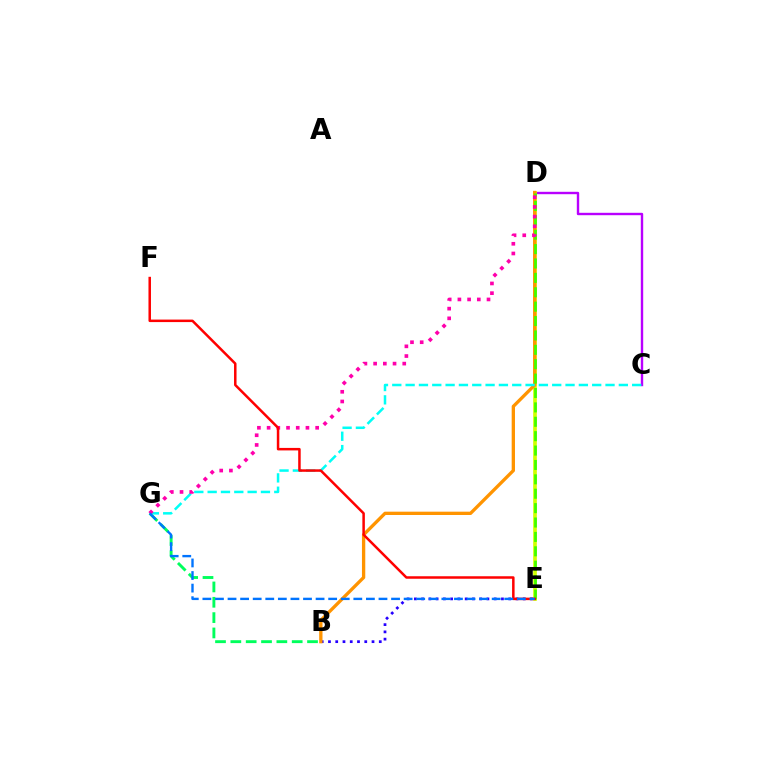{('C', 'D'): [{'color': '#b900ff', 'line_style': 'solid', 'thickness': 1.72}], ('D', 'E'): [{'color': '#d1ff00', 'line_style': 'solid', 'thickness': 2.64}, {'color': '#3dff00', 'line_style': 'dashed', 'thickness': 1.96}], ('B', 'E'): [{'color': '#2500ff', 'line_style': 'dotted', 'thickness': 1.97}], ('B', 'G'): [{'color': '#00ff5c', 'line_style': 'dashed', 'thickness': 2.08}], ('B', 'D'): [{'color': '#ff9400', 'line_style': 'solid', 'thickness': 2.39}], ('C', 'G'): [{'color': '#00fff6', 'line_style': 'dashed', 'thickness': 1.81}], ('D', 'G'): [{'color': '#ff00ac', 'line_style': 'dotted', 'thickness': 2.64}], ('E', 'F'): [{'color': '#ff0000', 'line_style': 'solid', 'thickness': 1.8}], ('E', 'G'): [{'color': '#0074ff', 'line_style': 'dashed', 'thickness': 1.71}]}